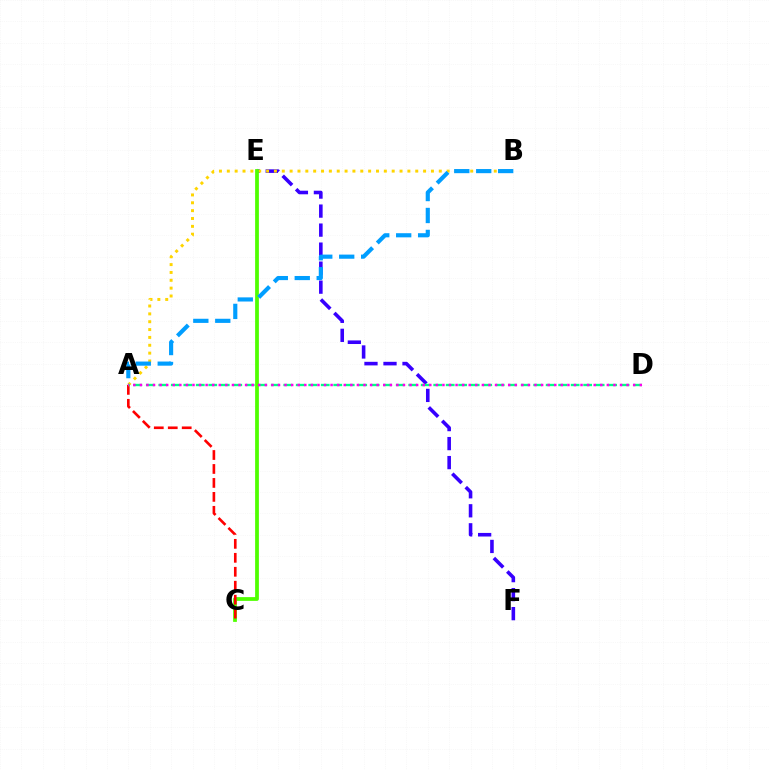{('E', 'F'): [{'color': '#3700ff', 'line_style': 'dashed', 'thickness': 2.58}], ('A', 'B'): [{'color': '#ffd500', 'line_style': 'dotted', 'thickness': 2.13}, {'color': '#009eff', 'line_style': 'dashed', 'thickness': 2.98}], ('C', 'E'): [{'color': '#4fff00', 'line_style': 'solid', 'thickness': 2.71}], ('A', 'C'): [{'color': '#ff0000', 'line_style': 'dashed', 'thickness': 1.9}], ('A', 'D'): [{'color': '#00ff86', 'line_style': 'dashed', 'thickness': 1.7}, {'color': '#ff00ed', 'line_style': 'dotted', 'thickness': 1.79}]}